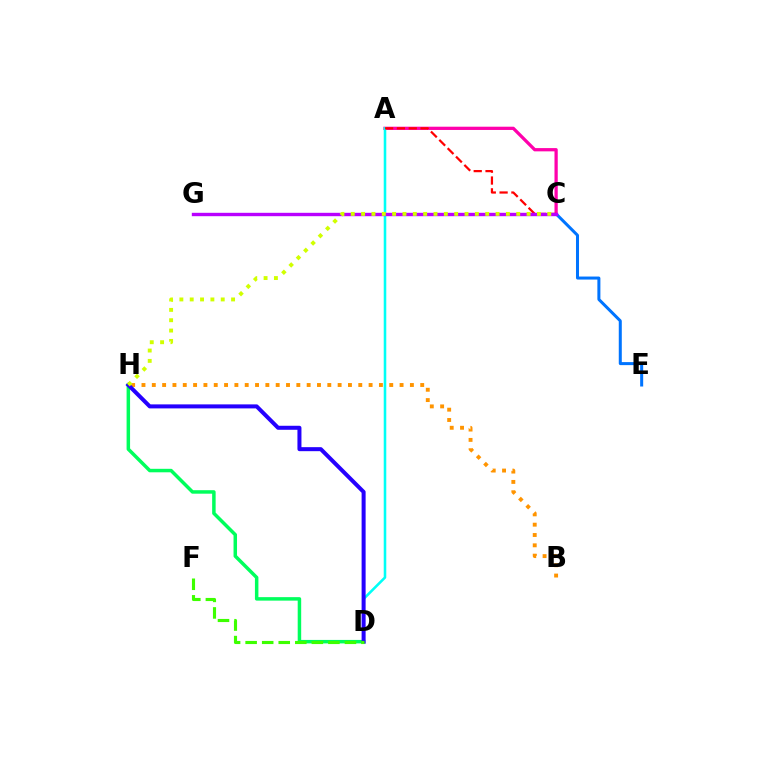{('C', 'E'): [{'color': '#0074ff', 'line_style': 'solid', 'thickness': 2.17}], ('A', 'C'): [{'color': '#ff00ac', 'line_style': 'solid', 'thickness': 2.34}, {'color': '#ff0000', 'line_style': 'dashed', 'thickness': 1.6}], ('B', 'H'): [{'color': '#ff9400', 'line_style': 'dotted', 'thickness': 2.8}], ('A', 'D'): [{'color': '#00fff6', 'line_style': 'solid', 'thickness': 1.85}], ('C', 'G'): [{'color': '#b900ff', 'line_style': 'solid', 'thickness': 2.43}], ('D', 'H'): [{'color': '#00ff5c', 'line_style': 'solid', 'thickness': 2.51}, {'color': '#2500ff', 'line_style': 'solid', 'thickness': 2.89}], ('C', 'H'): [{'color': '#d1ff00', 'line_style': 'dotted', 'thickness': 2.81}], ('D', 'F'): [{'color': '#3dff00', 'line_style': 'dashed', 'thickness': 2.25}]}